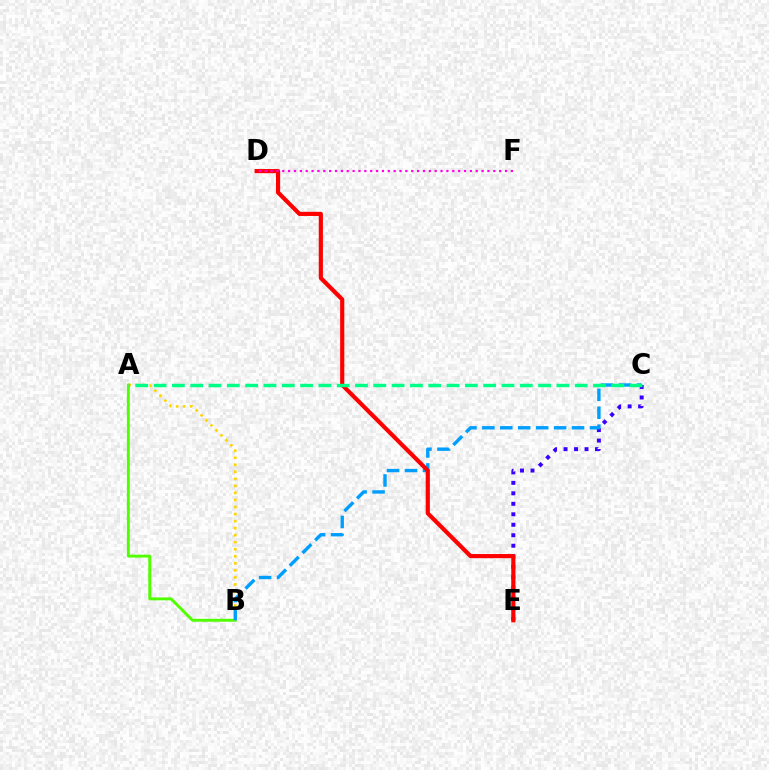{('A', 'B'): [{'color': '#4fff00', 'line_style': 'solid', 'thickness': 2.09}, {'color': '#ffd500', 'line_style': 'dotted', 'thickness': 1.91}], ('C', 'E'): [{'color': '#3700ff', 'line_style': 'dotted', 'thickness': 2.85}], ('B', 'C'): [{'color': '#009eff', 'line_style': 'dashed', 'thickness': 2.44}], ('D', 'E'): [{'color': '#ff0000', 'line_style': 'solid', 'thickness': 3.0}], ('A', 'C'): [{'color': '#00ff86', 'line_style': 'dashed', 'thickness': 2.49}], ('D', 'F'): [{'color': '#ff00ed', 'line_style': 'dotted', 'thickness': 1.59}]}